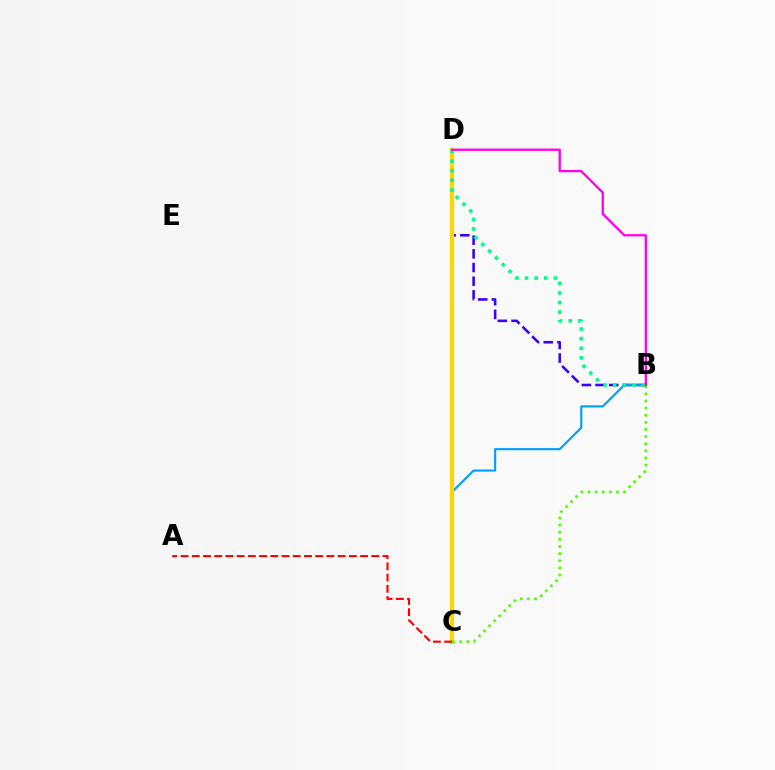{('B', 'D'): [{'color': '#3700ff', 'line_style': 'dashed', 'thickness': 1.86}, {'color': '#00ff86', 'line_style': 'dotted', 'thickness': 2.61}, {'color': '#ff00ed', 'line_style': 'solid', 'thickness': 1.65}], ('B', 'C'): [{'color': '#009eff', 'line_style': 'solid', 'thickness': 1.54}, {'color': '#4fff00', 'line_style': 'dotted', 'thickness': 1.93}], ('C', 'D'): [{'color': '#ffd500', 'line_style': 'solid', 'thickness': 2.99}], ('A', 'C'): [{'color': '#ff0000', 'line_style': 'dashed', 'thickness': 1.52}]}